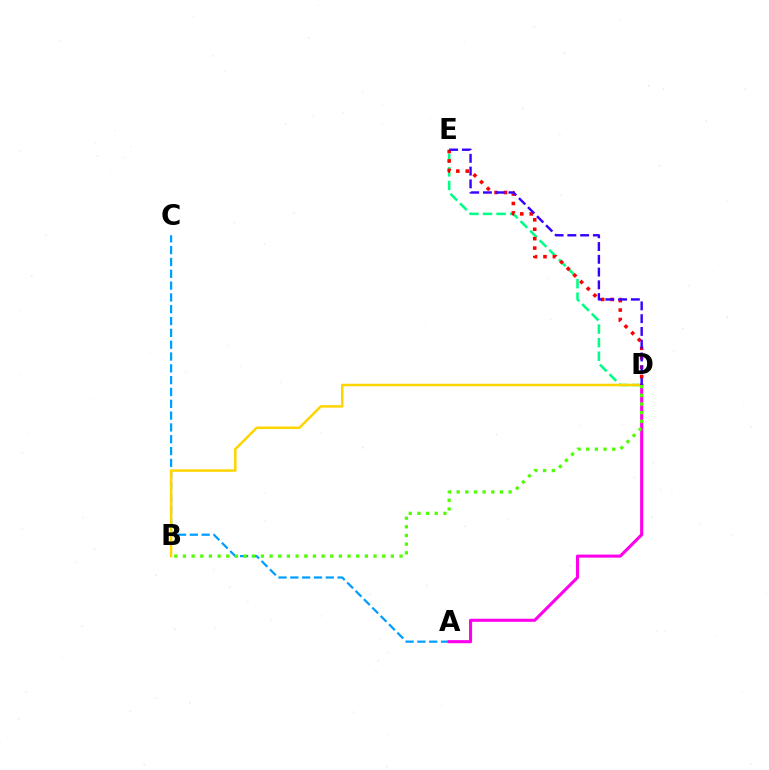{('A', 'C'): [{'color': '#009eff', 'line_style': 'dashed', 'thickness': 1.61}], ('D', 'E'): [{'color': '#00ff86', 'line_style': 'dashed', 'thickness': 1.84}, {'color': '#ff0000', 'line_style': 'dotted', 'thickness': 2.56}, {'color': '#3700ff', 'line_style': 'dashed', 'thickness': 1.73}], ('B', 'D'): [{'color': '#ffd500', 'line_style': 'solid', 'thickness': 1.8}, {'color': '#4fff00', 'line_style': 'dotted', 'thickness': 2.35}], ('A', 'D'): [{'color': '#ff00ed', 'line_style': 'solid', 'thickness': 2.22}]}